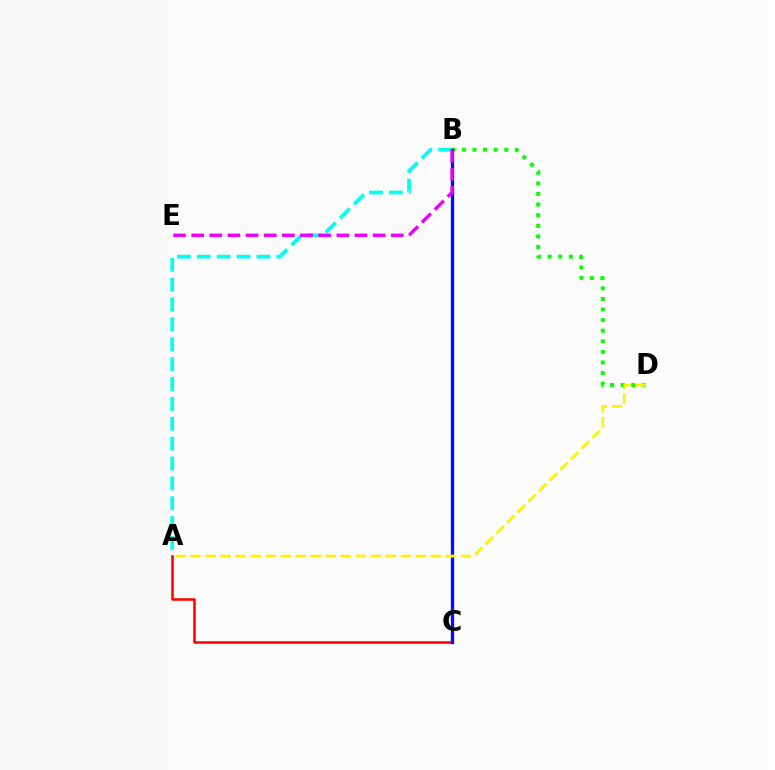{('A', 'B'): [{'color': '#00fff6', 'line_style': 'dashed', 'thickness': 2.7}], ('B', 'D'): [{'color': '#08ff00', 'line_style': 'dotted', 'thickness': 2.88}], ('A', 'C'): [{'color': '#ff0000', 'line_style': 'solid', 'thickness': 1.83}], ('B', 'C'): [{'color': '#0010ff', 'line_style': 'solid', 'thickness': 2.38}], ('A', 'D'): [{'color': '#fcf500', 'line_style': 'dashed', 'thickness': 2.04}], ('B', 'E'): [{'color': '#ee00ff', 'line_style': 'dashed', 'thickness': 2.47}]}